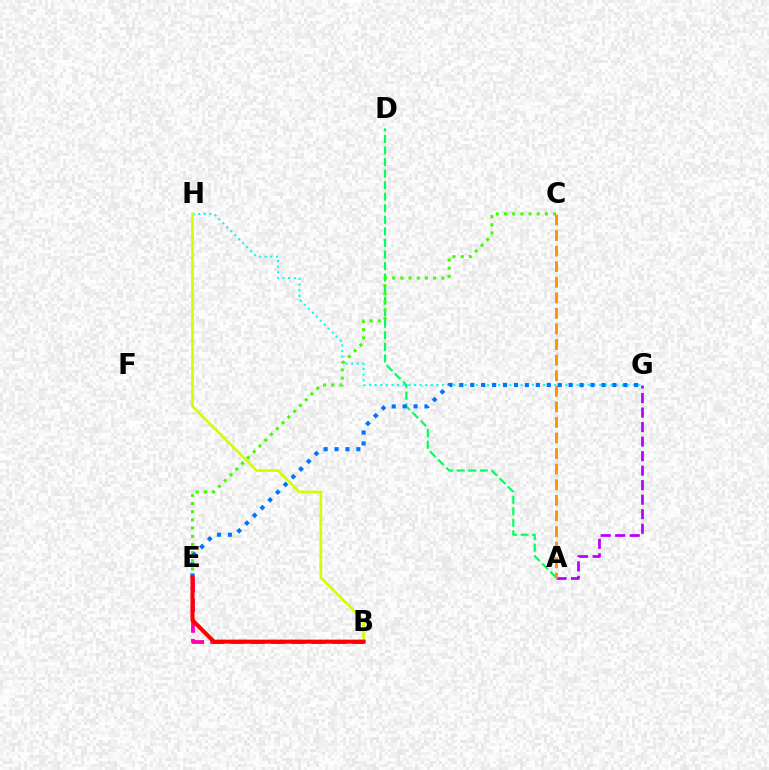{('B', 'E'): [{'color': '#ff00ac', 'line_style': 'dashed', 'thickness': 2.76}, {'color': '#2500ff', 'line_style': 'solid', 'thickness': 1.8}, {'color': '#ff0000', 'line_style': 'solid', 'thickness': 2.93}], ('A', 'D'): [{'color': '#00ff5c', 'line_style': 'dashed', 'thickness': 1.57}], ('A', 'G'): [{'color': '#b900ff', 'line_style': 'dashed', 'thickness': 1.97}], ('G', 'H'): [{'color': '#00fff6', 'line_style': 'dotted', 'thickness': 1.53}], ('A', 'C'): [{'color': '#ff9400', 'line_style': 'dashed', 'thickness': 2.12}], ('C', 'E'): [{'color': '#3dff00', 'line_style': 'dotted', 'thickness': 2.22}], ('E', 'G'): [{'color': '#0074ff', 'line_style': 'dotted', 'thickness': 2.97}], ('B', 'H'): [{'color': '#d1ff00', 'line_style': 'solid', 'thickness': 1.94}]}